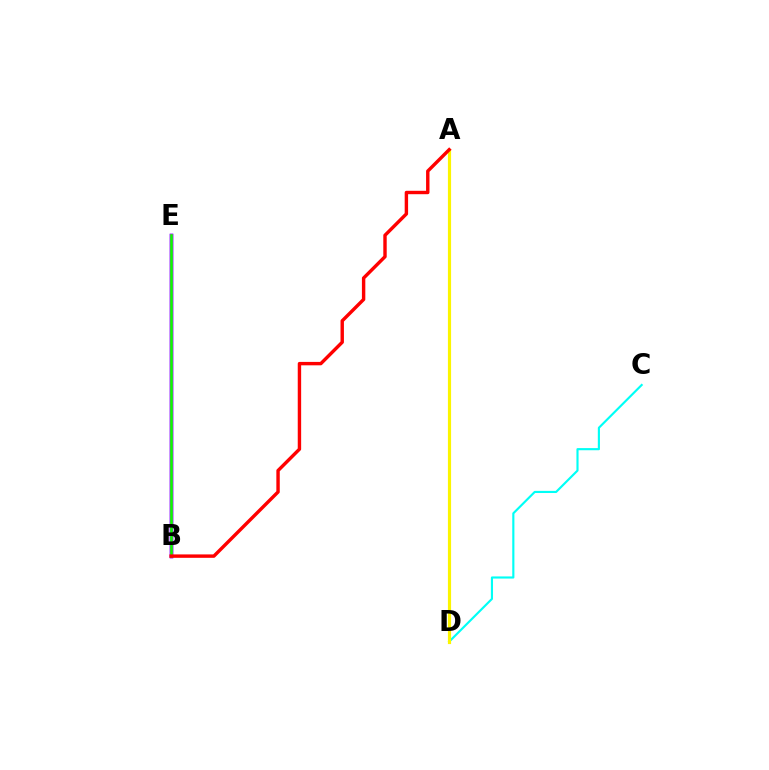{('C', 'D'): [{'color': '#00fff6', 'line_style': 'solid', 'thickness': 1.54}], ('B', 'E'): [{'color': '#0010ff', 'line_style': 'solid', 'thickness': 2.51}, {'color': '#ee00ff', 'line_style': 'solid', 'thickness': 2.49}, {'color': '#08ff00', 'line_style': 'solid', 'thickness': 1.87}], ('A', 'D'): [{'color': '#fcf500', 'line_style': 'solid', 'thickness': 2.29}], ('A', 'B'): [{'color': '#ff0000', 'line_style': 'solid', 'thickness': 2.45}]}